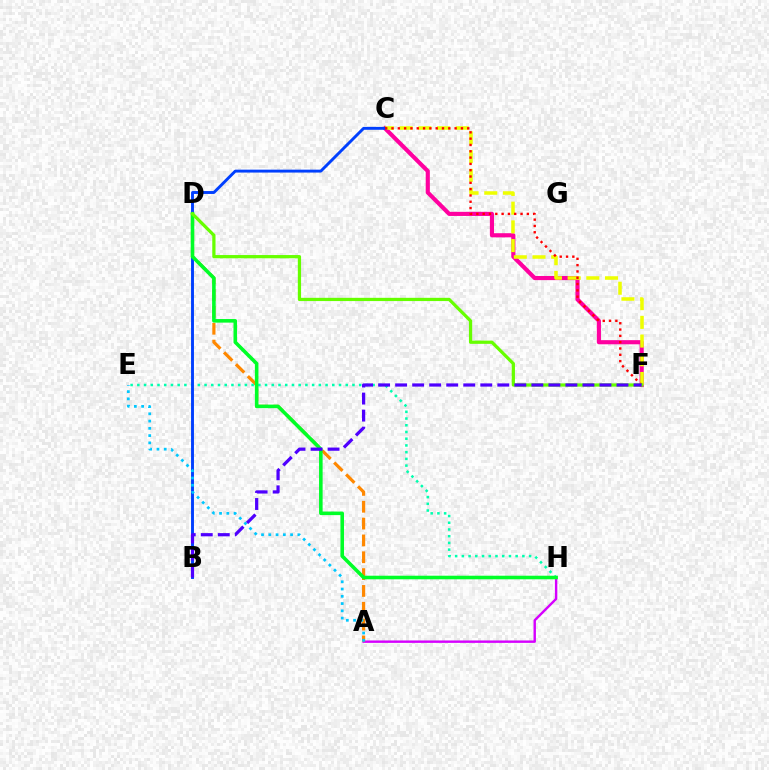{('C', 'F'): [{'color': '#ff00a0', 'line_style': 'solid', 'thickness': 2.97}, {'color': '#eeff00', 'line_style': 'dashed', 'thickness': 2.54}, {'color': '#ff0000', 'line_style': 'dotted', 'thickness': 1.71}], ('A', 'H'): [{'color': '#d600ff', 'line_style': 'solid', 'thickness': 1.74}], ('A', 'D'): [{'color': '#ff8800', 'line_style': 'dashed', 'thickness': 2.29}], ('E', 'H'): [{'color': '#00ffaf', 'line_style': 'dotted', 'thickness': 1.83}], ('B', 'C'): [{'color': '#003fff', 'line_style': 'solid', 'thickness': 2.09}], ('A', 'E'): [{'color': '#00c7ff', 'line_style': 'dotted', 'thickness': 1.97}], ('D', 'H'): [{'color': '#00ff27', 'line_style': 'solid', 'thickness': 2.57}], ('D', 'F'): [{'color': '#66ff00', 'line_style': 'solid', 'thickness': 2.34}], ('B', 'F'): [{'color': '#4f00ff', 'line_style': 'dashed', 'thickness': 2.31}]}